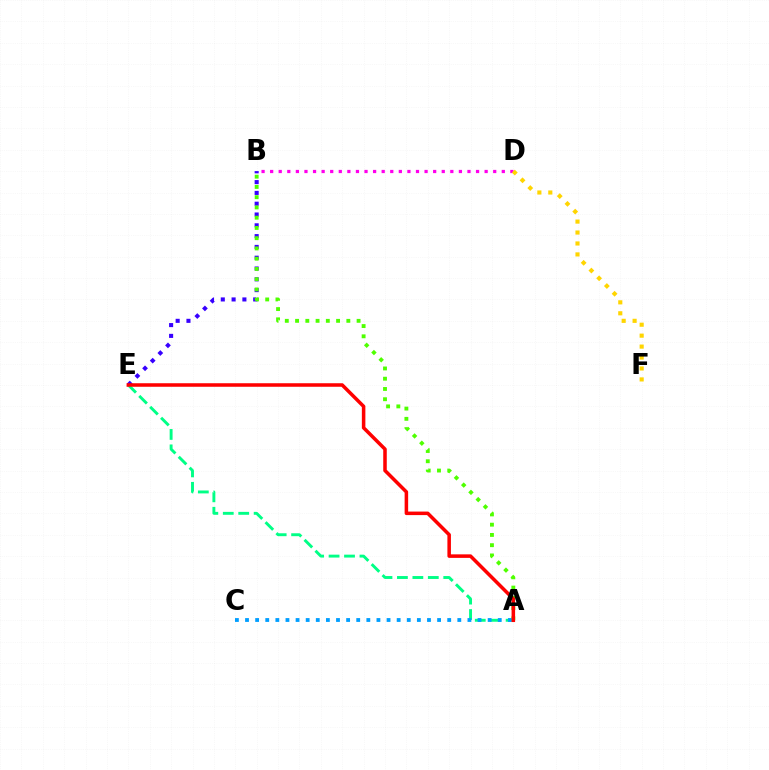{('B', 'E'): [{'color': '#3700ff', 'line_style': 'dotted', 'thickness': 2.93}], ('A', 'E'): [{'color': '#00ff86', 'line_style': 'dashed', 'thickness': 2.1}, {'color': '#ff0000', 'line_style': 'solid', 'thickness': 2.54}], ('B', 'D'): [{'color': '#ff00ed', 'line_style': 'dotted', 'thickness': 2.33}], ('A', 'B'): [{'color': '#4fff00', 'line_style': 'dotted', 'thickness': 2.79}], ('A', 'C'): [{'color': '#009eff', 'line_style': 'dotted', 'thickness': 2.75}], ('D', 'F'): [{'color': '#ffd500', 'line_style': 'dotted', 'thickness': 2.97}]}